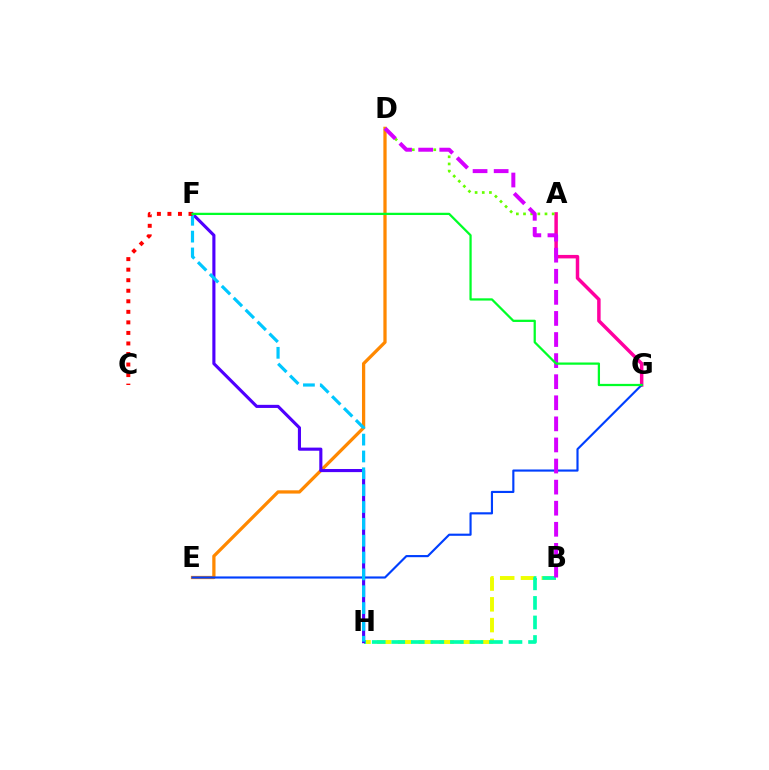{('A', 'G'): [{'color': '#ff00a0', 'line_style': 'solid', 'thickness': 2.51}], ('B', 'H'): [{'color': '#eeff00', 'line_style': 'dashed', 'thickness': 2.82}, {'color': '#00ffaf', 'line_style': 'dashed', 'thickness': 2.65}], ('D', 'E'): [{'color': '#ff8800', 'line_style': 'solid', 'thickness': 2.35}], ('E', 'G'): [{'color': '#003fff', 'line_style': 'solid', 'thickness': 1.55}], ('A', 'D'): [{'color': '#66ff00', 'line_style': 'dotted', 'thickness': 1.95}], ('B', 'D'): [{'color': '#d600ff', 'line_style': 'dashed', 'thickness': 2.86}], ('F', 'H'): [{'color': '#4f00ff', 'line_style': 'solid', 'thickness': 2.24}, {'color': '#00c7ff', 'line_style': 'dashed', 'thickness': 2.29}], ('C', 'F'): [{'color': '#ff0000', 'line_style': 'dotted', 'thickness': 2.86}], ('F', 'G'): [{'color': '#00ff27', 'line_style': 'solid', 'thickness': 1.62}]}